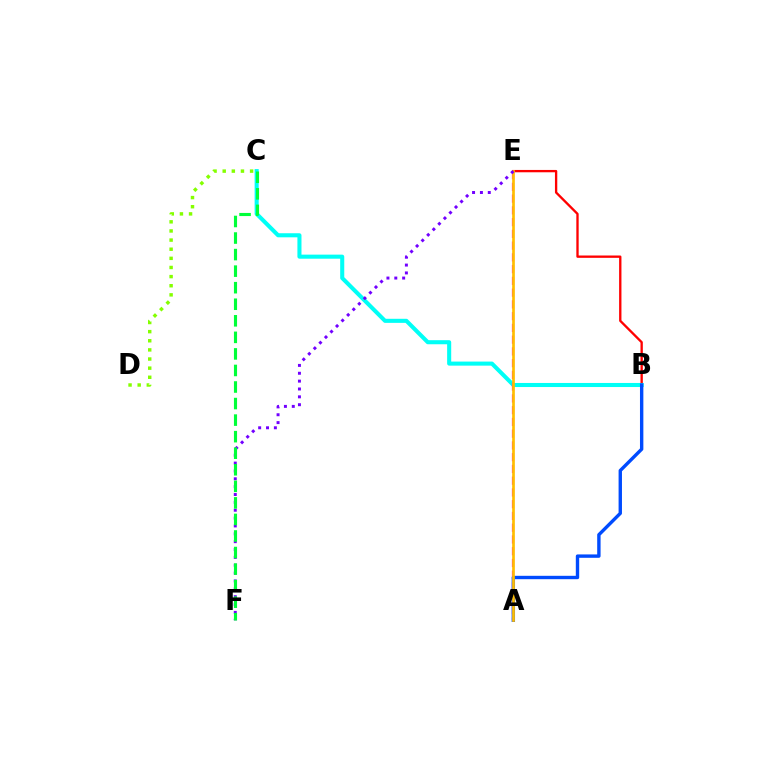{('B', 'E'): [{'color': '#ff0000', 'line_style': 'solid', 'thickness': 1.68}], ('B', 'C'): [{'color': '#00fff6', 'line_style': 'solid', 'thickness': 2.93}], ('A', 'E'): [{'color': '#ff00cf', 'line_style': 'dashed', 'thickness': 1.6}, {'color': '#ffbd00', 'line_style': 'solid', 'thickness': 1.93}], ('C', 'D'): [{'color': '#84ff00', 'line_style': 'dotted', 'thickness': 2.48}], ('A', 'B'): [{'color': '#004bff', 'line_style': 'solid', 'thickness': 2.44}], ('E', 'F'): [{'color': '#7200ff', 'line_style': 'dotted', 'thickness': 2.14}], ('C', 'F'): [{'color': '#00ff39', 'line_style': 'dashed', 'thickness': 2.25}]}